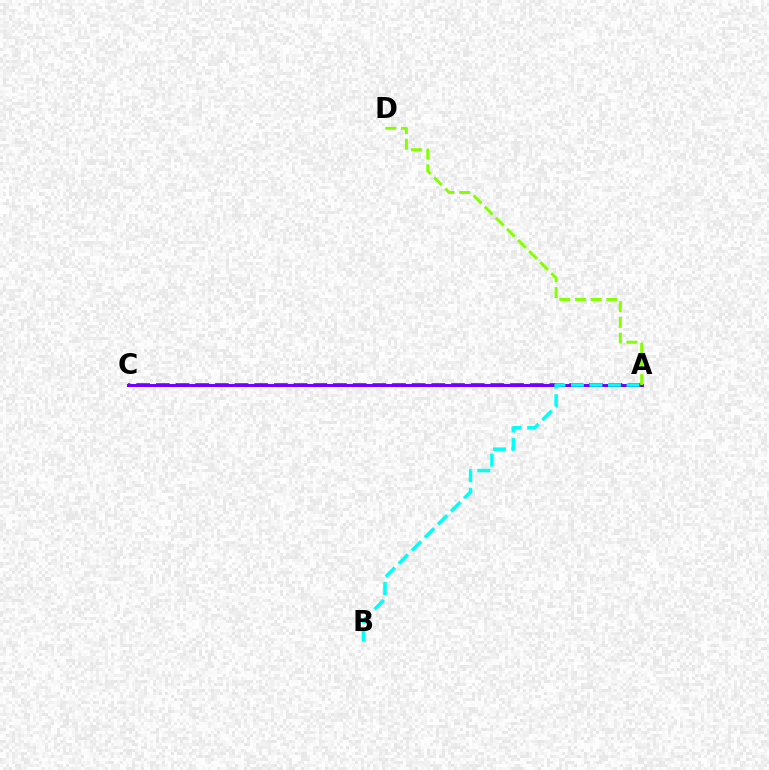{('A', 'C'): [{'color': '#ff0000', 'line_style': 'dashed', 'thickness': 2.67}, {'color': '#7200ff', 'line_style': 'solid', 'thickness': 2.14}], ('A', 'D'): [{'color': '#84ff00', 'line_style': 'dashed', 'thickness': 2.13}], ('A', 'B'): [{'color': '#00fff6', 'line_style': 'dashed', 'thickness': 2.52}]}